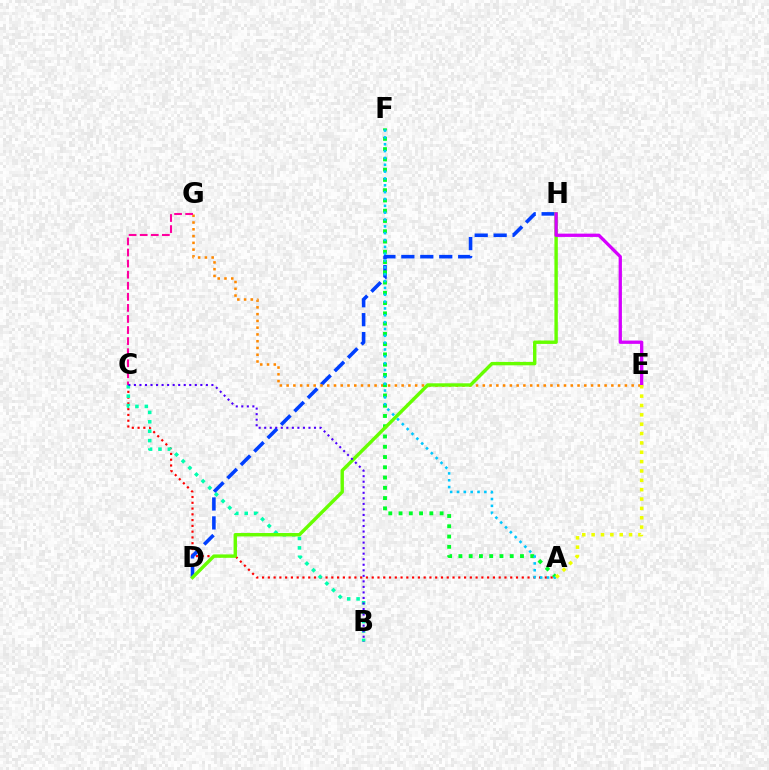{('A', 'C'): [{'color': '#ff0000', 'line_style': 'dotted', 'thickness': 1.57}], ('D', 'H'): [{'color': '#003fff', 'line_style': 'dashed', 'thickness': 2.57}, {'color': '#66ff00', 'line_style': 'solid', 'thickness': 2.45}], ('E', 'G'): [{'color': '#ff8800', 'line_style': 'dotted', 'thickness': 1.84}], ('A', 'F'): [{'color': '#00ff27', 'line_style': 'dotted', 'thickness': 2.79}, {'color': '#00c7ff', 'line_style': 'dotted', 'thickness': 1.86}], ('B', 'C'): [{'color': '#00ffaf', 'line_style': 'dotted', 'thickness': 2.55}, {'color': '#4f00ff', 'line_style': 'dotted', 'thickness': 1.5}], ('C', 'G'): [{'color': '#ff00a0', 'line_style': 'dashed', 'thickness': 1.5}], ('E', 'H'): [{'color': '#d600ff', 'line_style': 'solid', 'thickness': 2.37}], ('A', 'E'): [{'color': '#eeff00', 'line_style': 'dotted', 'thickness': 2.54}]}